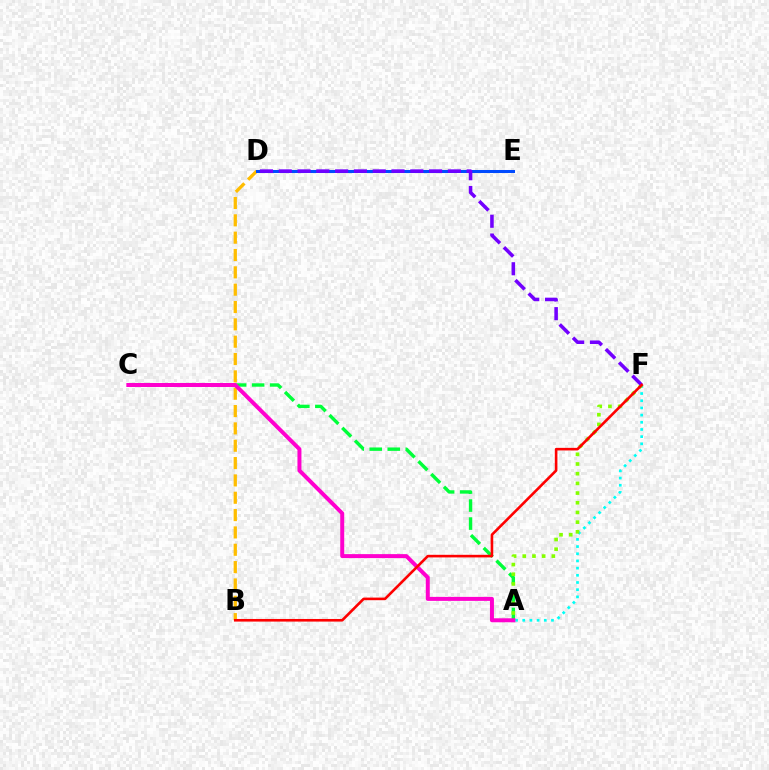{('A', 'F'): [{'color': '#00fff6', 'line_style': 'dotted', 'thickness': 1.95}, {'color': '#84ff00', 'line_style': 'dotted', 'thickness': 2.63}], ('A', 'C'): [{'color': '#00ff39', 'line_style': 'dashed', 'thickness': 2.45}, {'color': '#ff00cf', 'line_style': 'solid', 'thickness': 2.87}], ('B', 'D'): [{'color': '#ffbd00', 'line_style': 'dashed', 'thickness': 2.36}], ('D', 'E'): [{'color': '#004bff', 'line_style': 'solid', 'thickness': 2.18}], ('D', 'F'): [{'color': '#7200ff', 'line_style': 'dashed', 'thickness': 2.55}], ('B', 'F'): [{'color': '#ff0000', 'line_style': 'solid', 'thickness': 1.88}]}